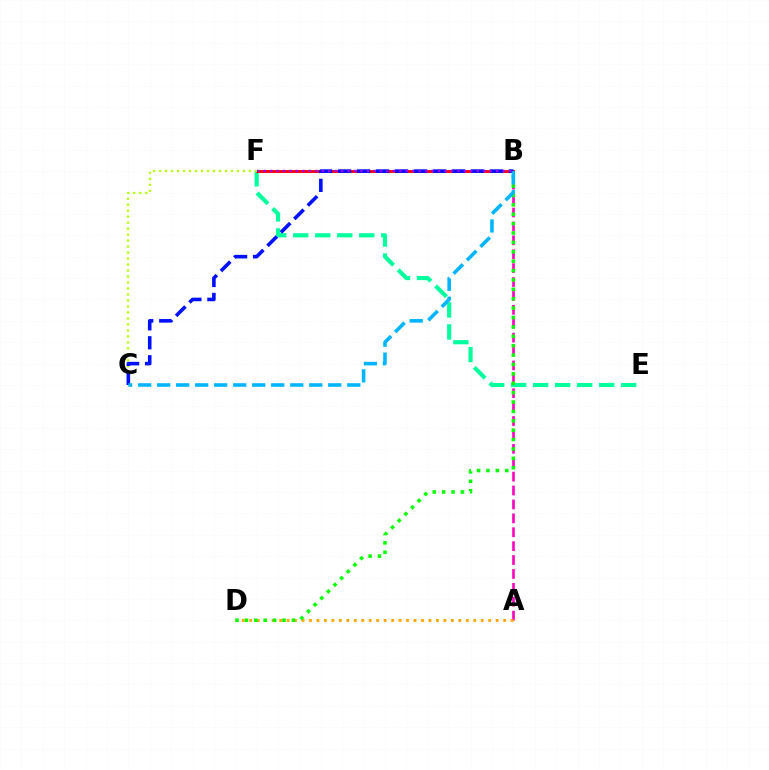{('E', 'F'): [{'color': '#00ff9d', 'line_style': 'dashed', 'thickness': 2.99}], ('B', 'F'): [{'color': '#ff0000', 'line_style': 'solid', 'thickness': 2.08}, {'color': '#9b00ff', 'line_style': 'dotted', 'thickness': 1.75}], ('C', 'F'): [{'color': '#b3ff00', 'line_style': 'dotted', 'thickness': 1.63}], ('A', 'B'): [{'color': '#ff00bd', 'line_style': 'dashed', 'thickness': 1.89}], ('A', 'D'): [{'color': '#ffa500', 'line_style': 'dotted', 'thickness': 2.03}], ('B', 'D'): [{'color': '#08ff00', 'line_style': 'dotted', 'thickness': 2.55}], ('B', 'C'): [{'color': '#0010ff', 'line_style': 'dashed', 'thickness': 2.58}, {'color': '#00b5ff', 'line_style': 'dashed', 'thickness': 2.58}]}